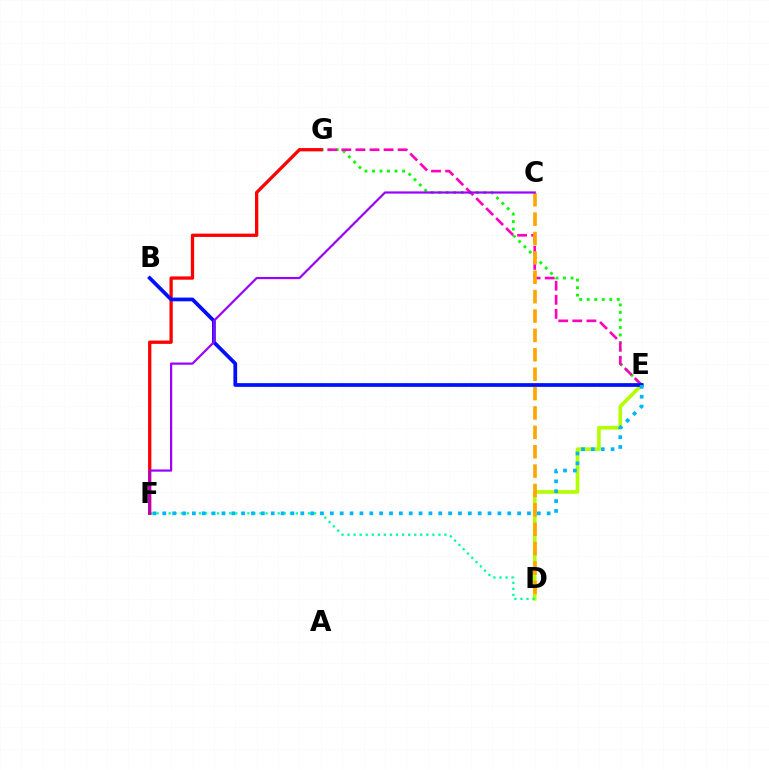{('E', 'G'): [{'color': '#08ff00', 'line_style': 'dotted', 'thickness': 2.04}, {'color': '#ff00bd', 'line_style': 'dashed', 'thickness': 1.91}], ('D', 'E'): [{'color': '#b3ff00', 'line_style': 'solid', 'thickness': 2.62}], ('D', 'F'): [{'color': '#00ff9d', 'line_style': 'dotted', 'thickness': 1.65}], ('F', 'G'): [{'color': '#ff0000', 'line_style': 'solid', 'thickness': 2.37}], ('C', 'D'): [{'color': '#ffa500', 'line_style': 'dashed', 'thickness': 2.63}], ('B', 'E'): [{'color': '#0010ff', 'line_style': 'solid', 'thickness': 2.69}], ('C', 'F'): [{'color': '#9b00ff', 'line_style': 'solid', 'thickness': 1.59}], ('E', 'F'): [{'color': '#00b5ff', 'line_style': 'dotted', 'thickness': 2.68}]}